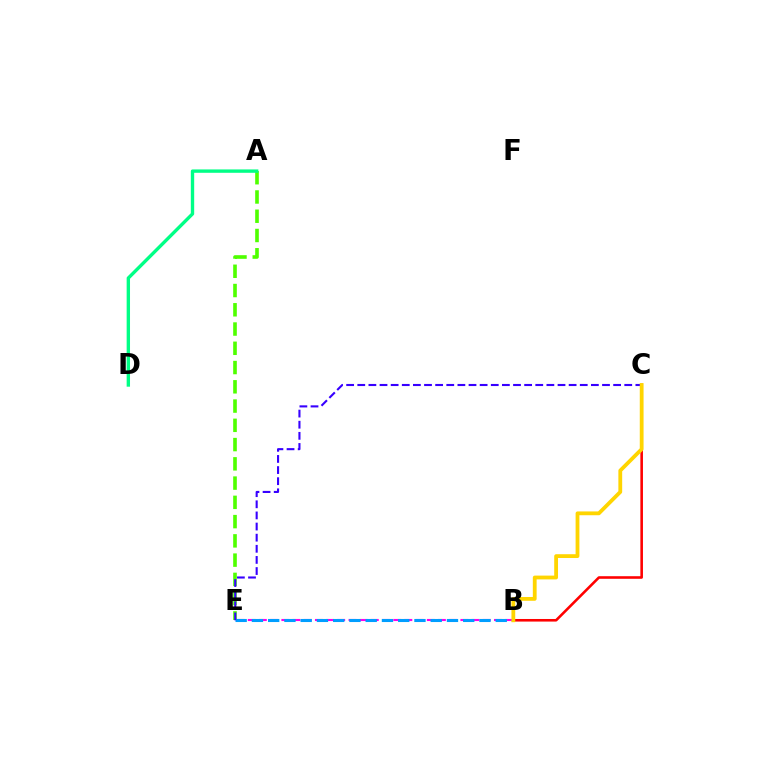{('B', 'C'): [{'color': '#ff0000', 'line_style': 'solid', 'thickness': 1.86}, {'color': '#ffd500', 'line_style': 'solid', 'thickness': 2.74}], ('A', 'E'): [{'color': '#4fff00', 'line_style': 'dashed', 'thickness': 2.62}], ('B', 'E'): [{'color': '#ff00ed', 'line_style': 'dashed', 'thickness': 1.52}, {'color': '#009eff', 'line_style': 'dashed', 'thickness': 2.21}], ('A', 'D'): [{'color': '#00ff86', 'line_style': 'solid', 'thickness': 2.42}], ('C', 'E'): [{'color': '#3700ff', 'line_style': 'dashed', 'thickness': 1.51}]}